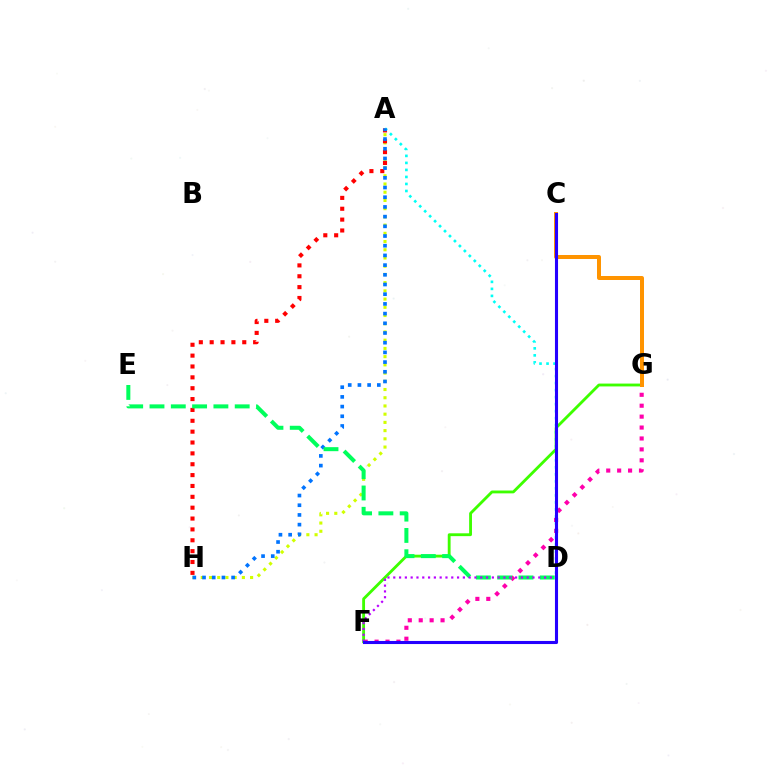{('A', 'H'): [{'color': '#d1ff00', 'line_style': 'dotted', 'thickness': 2.23}, {'color': '#ff0000', 'line_style': 'dotted', 'thickness': 2.95}, {'color': '#0074ff', 'line_style': 'dotted', 'thickness': 2.63}], ('F', 'G'): [{'color': '#ff00ac', 'line_style': 'dotted', 'thickness': 2.97}, {'color': '#3dff00', 'line_style': 'solid', 'thickness': 2.04}], ('A', 'D'): [{'color': '#00fff6', 'line_style': 'dotted', 'thickness': 1.91}], ('D', 'E'): [{'color': '#00ff5c', 'line_style': 'dashed', 'thickness': 2.89}], ('D', 'F'): [{'color': '#b900ff', 'line_style': 'dotted', 'thickness': 1.58}], ('C', 'G'): [{'color': '#ff9400', 'line_style': 'solid', 'thickness': 2.88}], ('C', 'F'): [{'color': '#2500ff', 'line_style': 'solid', 'thickness': 2.22}]}